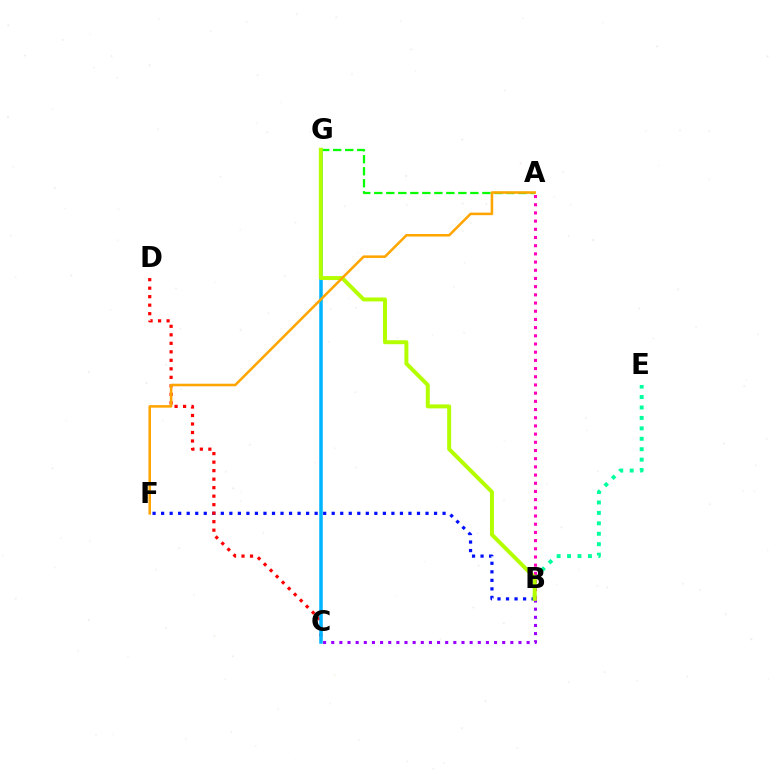{('B', 'F'): [{'color': '#0010ff', 'line_style': 'dotted', 'thickness': 2.32}], ('C', 'D'): [{'color': '#ff0000', 'line_style': 'dotted', 'thickness': 2.31}], ('B', 'E'): [{'color': '#00ff9d', 'line_style': 'dotted', 'thickness': 2.84}], ('C', 'G'): [{'color': '#00b5ff', 'line_style': 'solid', 'thickness': 2.53}], ('A', 'B'): [{'color': '#ff00bd', 'line_style': 'dotted', 'thickness': 2.23}], ('A', 'G'): [{'color': '#08ff00', 'line_style': 'dashed', 'thickness': 1.63}], ('B', 'C'): [{'color': '#9b00ff', 'line_style': 'dotted', 'thickness': 2.21}], ('B', 'G'): [{'color': '#b3ff00', 'line_style': 'solid', 'thickness': 2.86}], ('A', 'F'): [{'color': '#ffa500', 'line_style': 'solid', 'thickness': 1.83}]}